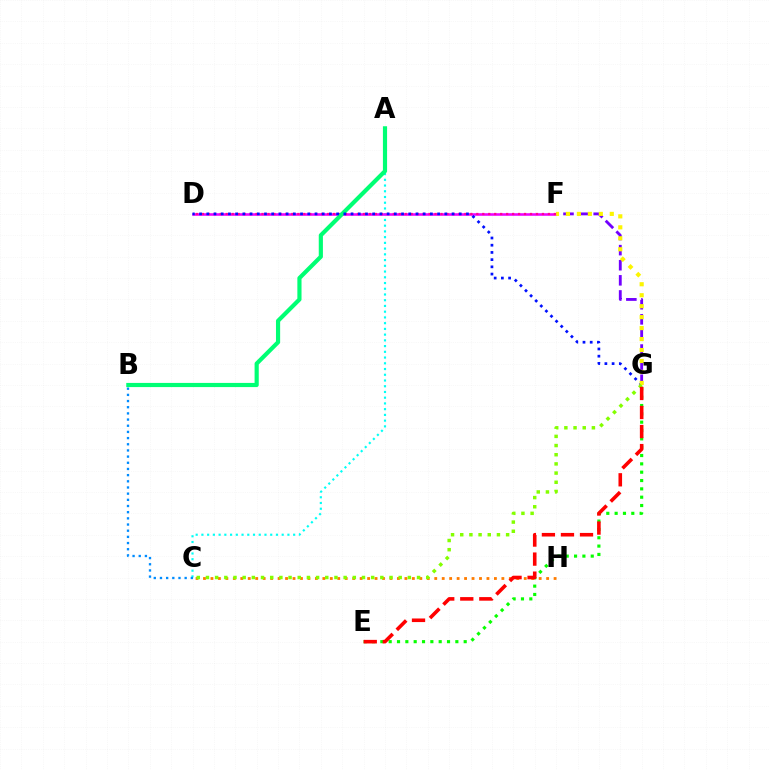{('F', 'G'): [{'color': '#7200ff', 'line_style': 'dashed', 'thickness': 2.05}, {'color': '#fcf500', 'line_style': 'dotted', 'thickness': 2.98}], ('A', 'C'): [{'color': '#00fff6', 'line_style': 'dotted', 'thickness': 1.56}], ('E', 'G'): [{'color': '#08ff00', 'line_style': 'dotted', 'thickness': 2.26}, {'color': '#ff0000', 'line_style': 'dashed', 'thickness': 2.59}], ('D', 'F'): [{'color': '#ee00ff', 'line_style': 'solid', 'thickness': 1.84}, {'color': '#ff0094', 'line_style': 'dotted', 'thickness': 1.62}], ('A', 'B'): [{'color': '#00ff74', 'line_style': 'solid', 'thickness': 3.0}], ('B', 'C'): [{'color': '#008cff', 'line_style': 'dotted', 'thickness': 1.68}], ('D', 'G'): [{'color': '#0010ff', 'line_style': 'dotted', 'thickness': 1.96}], ('C', 'H'): [{'color': '#ff7c00', 'line_style': 'dotted', 'thickness': 2.03}], ('C', 'G'): [{'color': '#84ff00', 'line_style': 'dotted', 'thickness': 2.49}]}